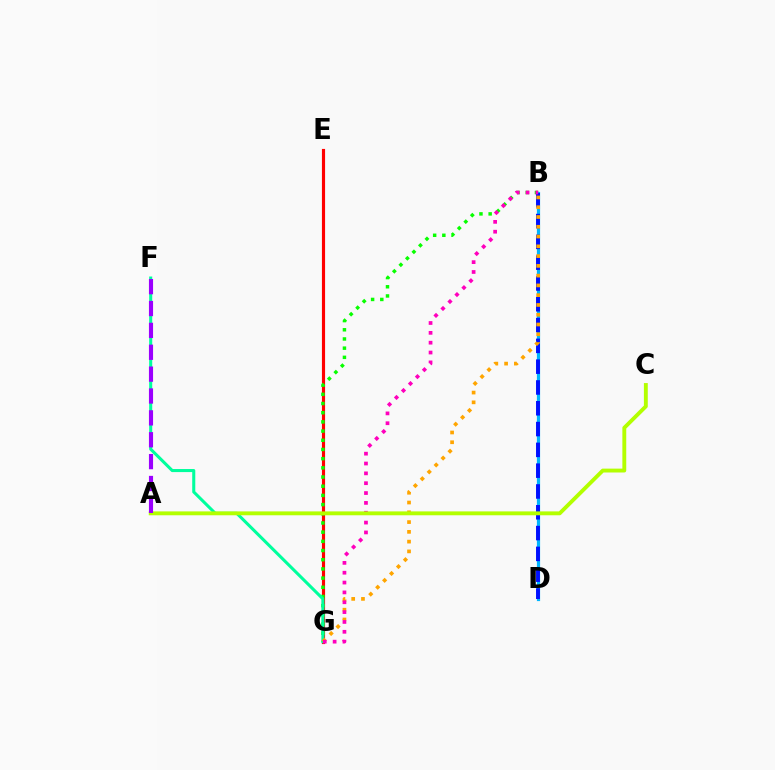{('E', 'G'): [{'color': '#ff0000', 'line_style': 'solid', 'thickness': 2.27}], ('B', 'D'): [{'color': '#00b5ff', 'line_style': 'solid', 'thickness': 2.31}, {'color': '#0010ff', 'line_style': 'dashed', 'thickness': 2.83}], ('B', 'G'): [{'color': '#08ff00', 'line_style': 'dotted', 'thickness': 2.5}, {'color': '#ffa500', 'line_style': 'dotted', 'thickness': 2.66}, {'color': '#ff00bd', 'line_style': 'dotted', 'thickness': 2.68}], ('F', 'G'): [{'color': '#00ff9d', 'line_style': 'solid', 'thickness': 2.21}], ('A', 'C'): [{'color': '#b3ff00', 'line_style': 'solid', 'thickness': 2.79}], ('A', 'F'): [{'color': '#9b00ff', 'line_style': 'dashed', 'thickness': 2.97}]}